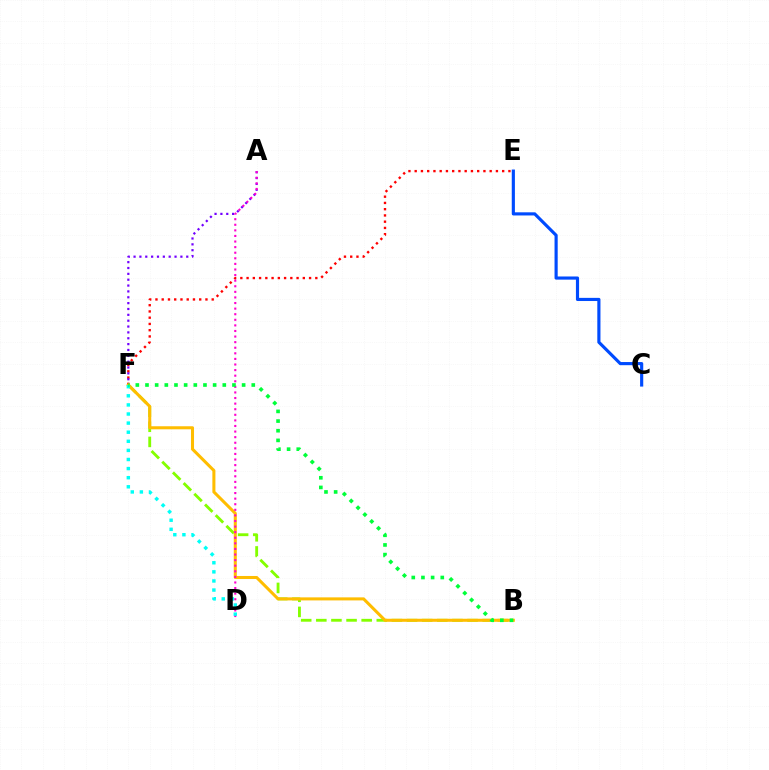{('E', 'F'): [{'color': '#ff0000', 'line_style': 'dotted', 'thickness': 1.7}], ('B', 'F'): [{'color': '#84ff00', 'line_style': 'dashed', 'thickness': 2.05}, {'color': '#ffbd00', 'line_style': 'solid', 'thickness': 2.19}, {'color': '#00ff39', 'line_style': 'dotted', 'thickness': 2.63}], ('A', 'F'): [{'color': '#7200ff', 'line_style': 'dotted', 'thickness': 1.59}], ('C', 'E'): [{'color': '#004bff', 'line_style': 'solid', 'thickness': 2.27}], ('A', 'D'): [{'color': '#ff00cf', 'line_style': 'dotted', 'thickness': 1.52}], ('D', 'F'): [{'color': '#00fff6', 'line_style': 'dotted', 'thickness': 2.47}]}